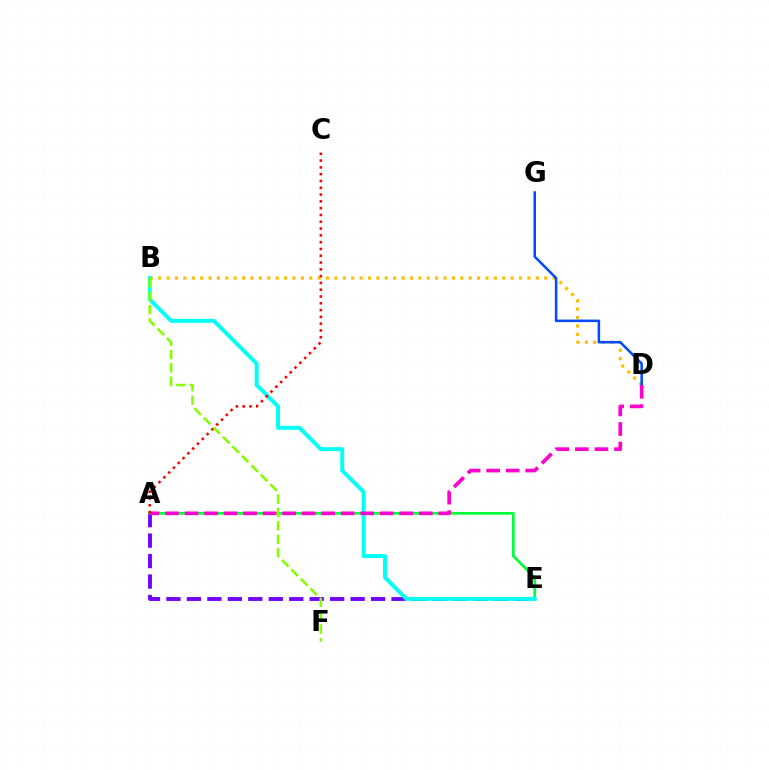{('B', 'D'): [{'color': '#ffbd00', 'line_style': 'dotted', 'thickness': 2.28}], ('D', 'G'): [{'color': '#004bff', 'line_style': 'solid', 'thickness': 1.82}], ('A', 'E'): [{'color': '#7200ff', 'line_style': 'dashed', 'thickness': 2.78}, {'color': '#00ff39', 'line_style': 'solid', 'thickness': 1.96}], ('B', 'E'): [{'color': '#00fff6', 'line_style': 'solid', 'thickness': 2.83}], ('A', 'D'): [{'color': '#ff00cf', 'line_style': 'dashed', 'thickness': 2.65}], ('A', 'C'): [{'color': '#ff0000', 'line_style': 'dotted', 'thickness': 1.85}], ('B', 'F'): [{'color': '#84ff00', 'line_style': 'dashed', 'thickness': 1.82}]}